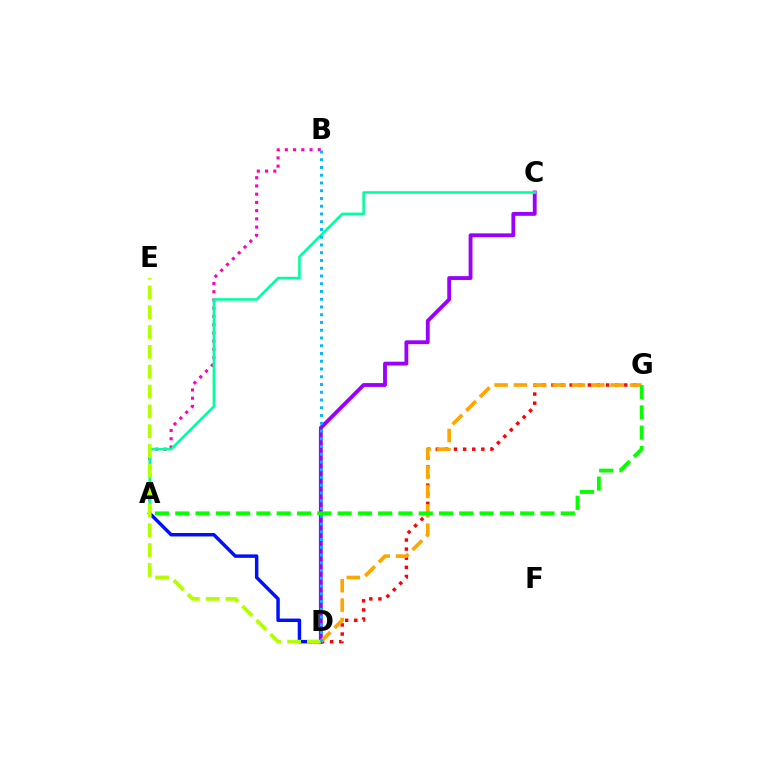{('C', 'D'): [{'color': '#9b00ff', 'line_style': 'solid', 'thickness': 2.76}], ('D', 'G'): [{'color': '#ff0000', 'line_style': 'dotted', 'thickness': 2.47}, {'color': '#ffa500', 'line_style': 'dashed', 'thickness': 2.63}], ('A', 'D'): [{'color': '#0010ff', 'line_style': 'solid', 'thickness': 2.49}], ('A', 'B'): [{'color': '#ff00bd', 'line_style': 'dotted', 'thickness': 2.24}], ('A', 'C'): [{'color': '#00ff9d', 'line_style': 'solid', 'thickness': 1.85}], ('D', 'E'): [{'color': '#b3ff00', 'line_style': 'dashed', 'thickness': 2.69}], ('B', 'D'): [{'color': '#00b5ff', 'line_style': 'dotted', 'thickness': 2.11}], ('A', 'G'): [{'color': '#08ff00', 'line_style': 'dashed', 'thickness': 2.76}]}